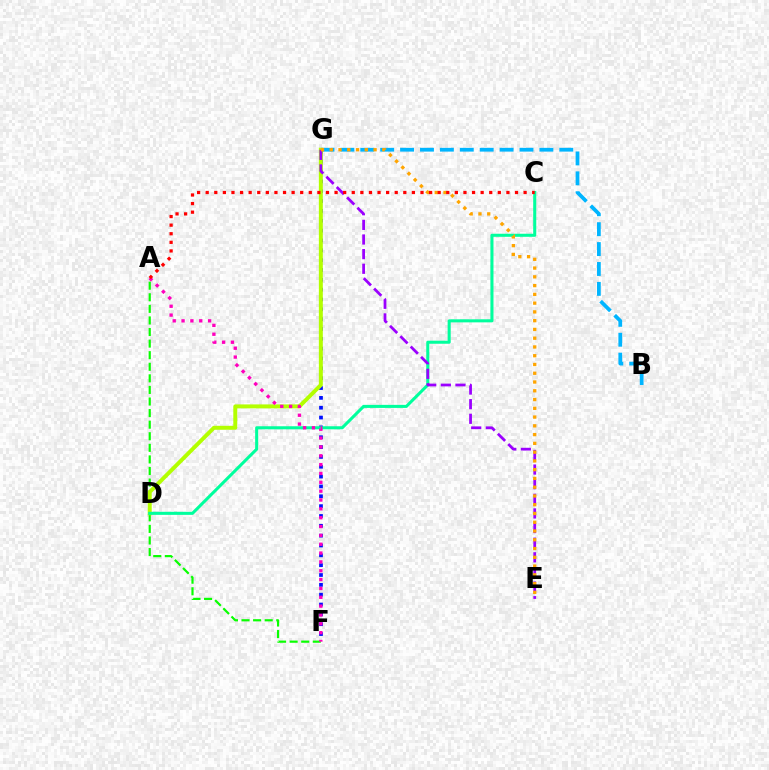{('B', 'G'): [{'color': '#00b5ff', 'line_style': 'dashed', 'thickness': 2.7}], ('F', 'G'): [{'color': '#0010ff', 'line_style': 'dotted', 'thickness': 2.67}], ('A', 'F'): [{'color': '#08ff00', 'line_style': 'dashed', 'thickness': 1.57}, {'color': '#ff00bd', 'line_style': 'dotted', 'thickness': 2.4}], ('D', 'G'): [{'color': '#b3ff00', 'line_style': 'solid', 'thickness': 2.85}], ('C', 'D'): [{'color': '#00ff9d', 'line_style': 'solid', 'thickness': 2.2}], ('E', 'G'): [{'color': '#9b00ff', 'line_style': 'dashed', 'thickness': 1.99}, {'color': '#ffa500', 'line_style': 'dotted', 'thickness': 2.38}], ('A', 'C'): [{'color': '#ff0000', 'line_style': 'dotted', 'thickness': 2.33}]}